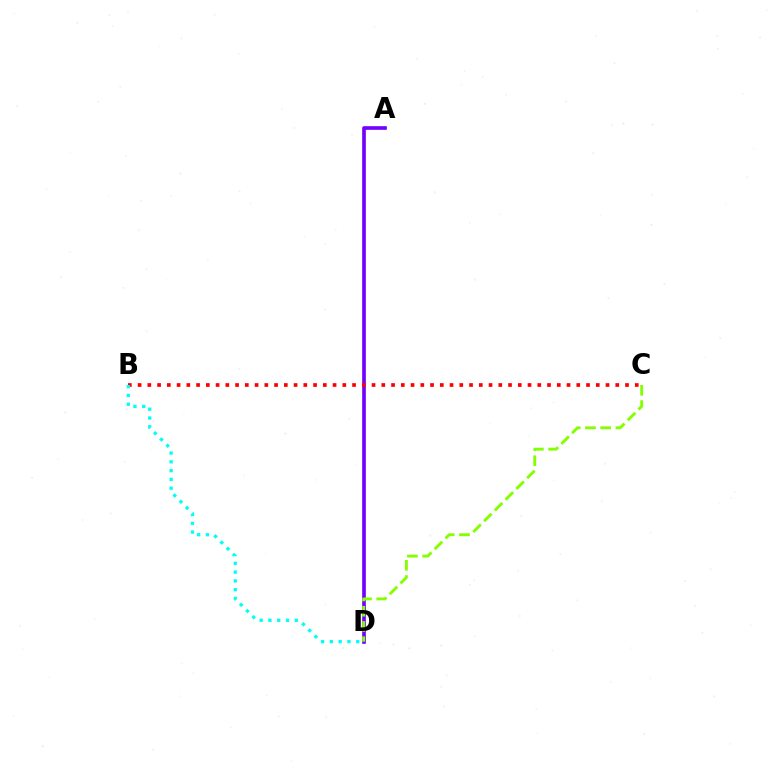{('A', 'D'): [{'color': '#7200ff', 'line_style': 'solid', 'thickness': 2.63}], ('B', 'C'): [{'color': '#ff0000', 'line_style': 'dotted', 'thickness': 2.65}], ('B', 'D'): [{'color': '#00fff6', 'line_style': 'dotted', 'thickness': 2.39}], ('C', 'D'): [{'color': '#84ff00', 'line_style': 'dashed', 'thickness': 2.07}]}